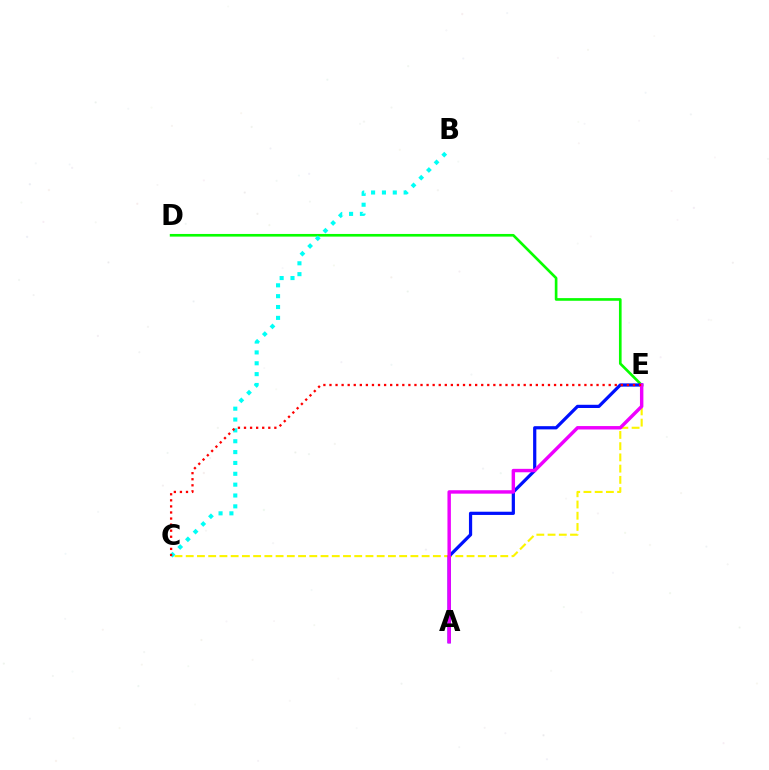{('C', 'E'): [{'color': '#fcf500', 'line_style': 'dashed', 'thickness': 1.53}, {'color': '#ff0000', 'line_style': 'dotted', 'thickness': 1.65}], ('D', 'E'): [{'color': '#08ff00', 'line_style': 'solid', 'thickness': 1.91}], ('A', 'E'): [{'color': '#0010ff', 'line_style': 'solid', 'thickness': 2.32}, {'color': '#ee00ff', 'line_style': 'solid', 'thickness': 2.47}], ('B', 'C'): [{'color': '#00fff6', 'line_style': 'dotted', 'thickness': 2.95}]}